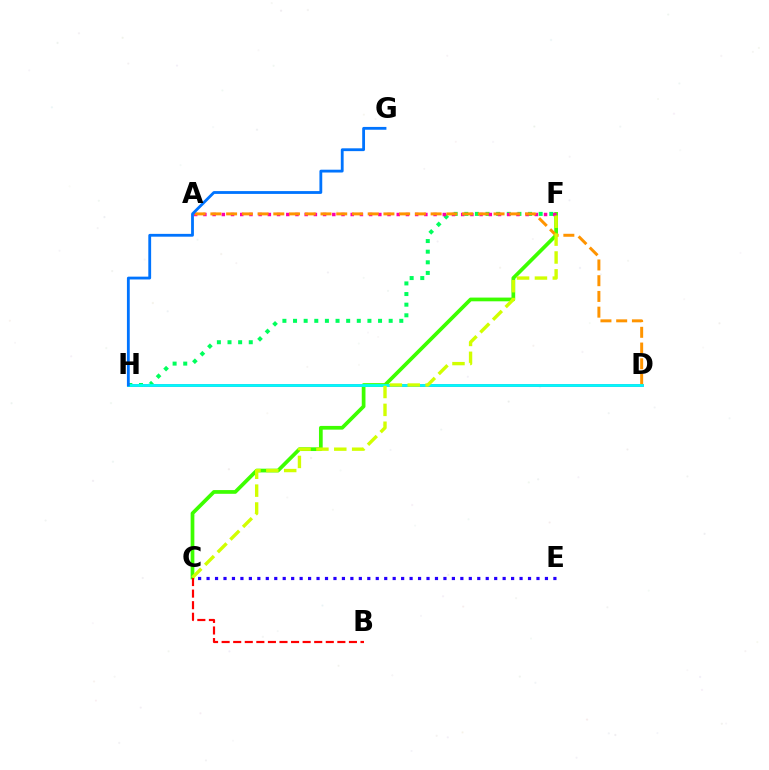{('C', 'E'): [{'color': '#2500ff', 'line_style': 'dotted', 'thickness': 2.3}], ('D', 'H'): [{'color': '#b900ff', 'line_style': 'solid', 'thickness': 1.91}, {'color': '#00fff6', 'line_style': 'solid', 'thickness': 1.98}], ('F', 'H'): [{'color': '#00ff5c', 'line_style': 'dotted', 'thickness': 2.89}], ('C', 'F'): [{'color': '#3dff00', 'line_style': 'solid', 'thickness': 2.68}, {'color': '#d1ff00', 'line_style': 'dashed', 'thickness': 2.43}], ('A', 'F'): [{'color': '#ff00ac', 'line_style': 'dotted', 'thickness': 2.5}], ('A', 'D'): [{'color': '#ff9400', 'line_style': 'dashed', 'thickness': 2.14}], ('B', 'C'): [{'color': '#ff0000', 'line_style': 'dashed', 'thickness': 1.57}], ('G', 'H'): [{'color': '#0074ff', 'line_style': 'solid', 'thickness': 2.03}]}